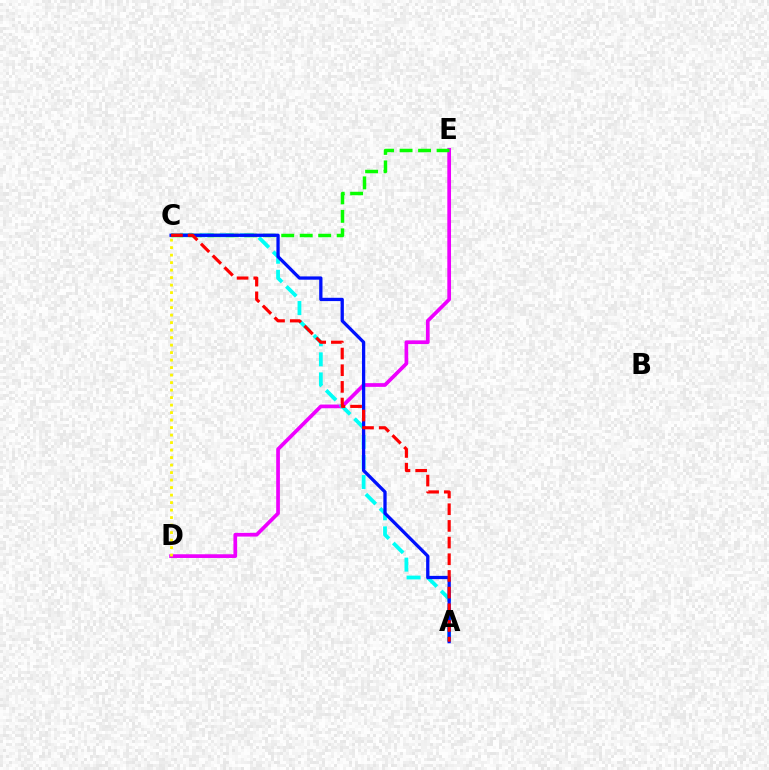{('D', 'E'): [{'color': '#ee00ff', 'line_style': 'solid', 'thickness': 2.66}], ('A', 'C'): [{'color': '#00fff6', 'line_style': 'dashed', 'thickness': 2.72}, {'color': '#0010ff', 'line_style': 'solid', 'thickness': 2.36}, {'color': '#ff0000', 'line_style': 'dashed', 'thickness': 2.27}], ('C', 'E'): [{'color': '#08ff00', 'line_style': 'dashed', 'thickness': 2.51}], ('C', 'D'): [{'color': '#fcf500', 'line_style': 'dotted', 'thickness': 2.04}]}